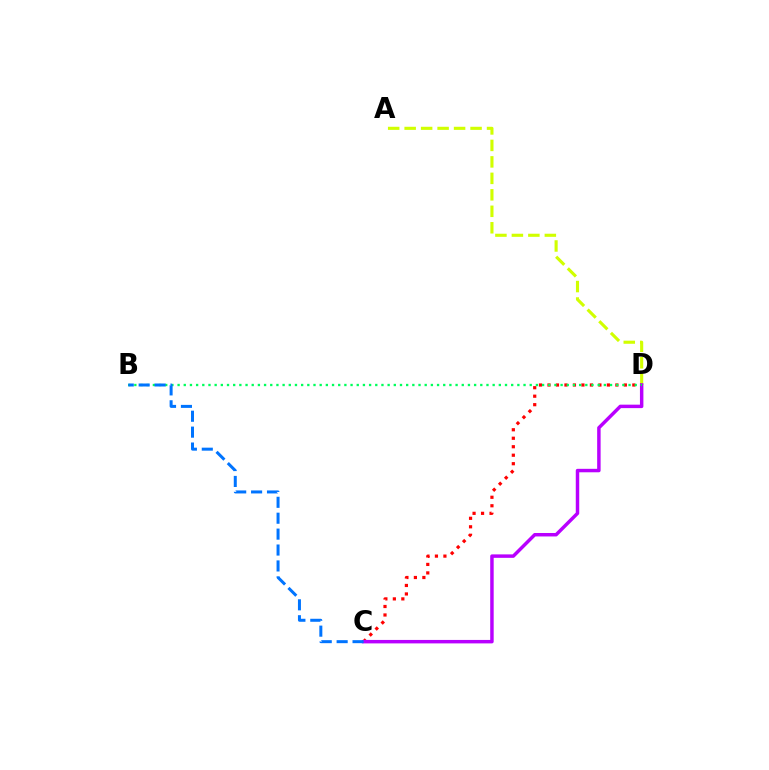{('A', 'D'): [{'color': '#d1ff00', 'line_style': 'dashed', 'thickness': 2.24}], ('C', 'D'): [{'color': '#ff0000', 'line_style': 'dotted', 'thickness': 2.31}, {'color': '#b900ff', 'line_style': 'solid', 'thickness': 2.49}], ('B', 'D'): [{'color': '#00ff5c', 'line_style': 'dotted', 'thickness': 1.68}], ('B', 'C'): [{'color': '#0074ff', 'line_style': 'dashed', 'thickness': 2.16}]}